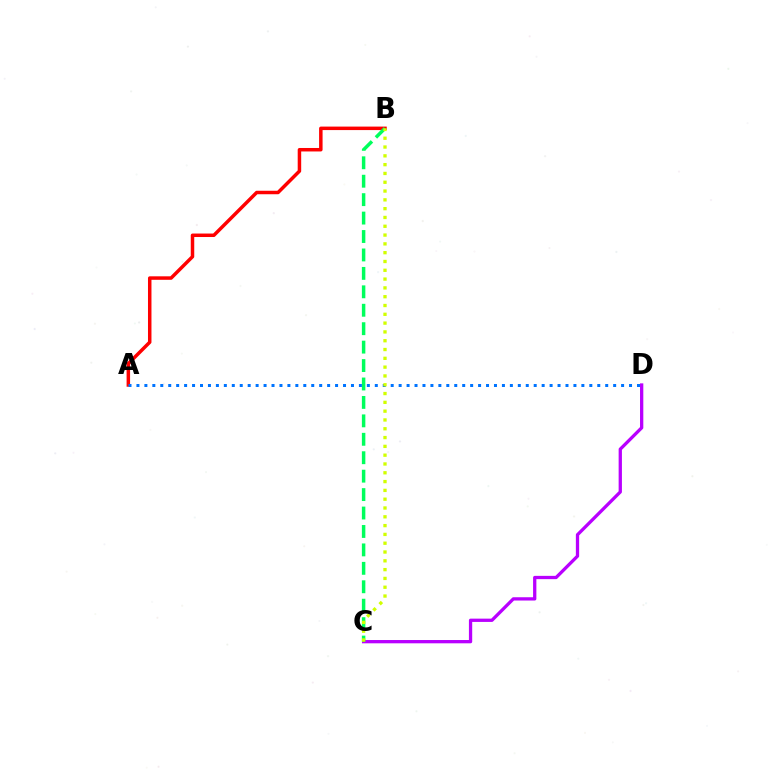{('C', 'D'): [{'color': '#b900ff', 'line_style': 'solid', 'thickness': 2.37}], ('A', 'B'): [{'color': '#ff0000', 'line_style': 'solid', 'thickness': 2.51}], ('B', 'C'): [{'color': '#00ff5c', 'line_style': 'dashed', 'thickness': 2.5}, {'color': '#d1ff00', 'line_style': 'dotted', 'thickness': 2.39}], ('A', 'D'): [{'color': '#0074ff', 'line_style': 'dotted', 'thickness': 2.16}]}